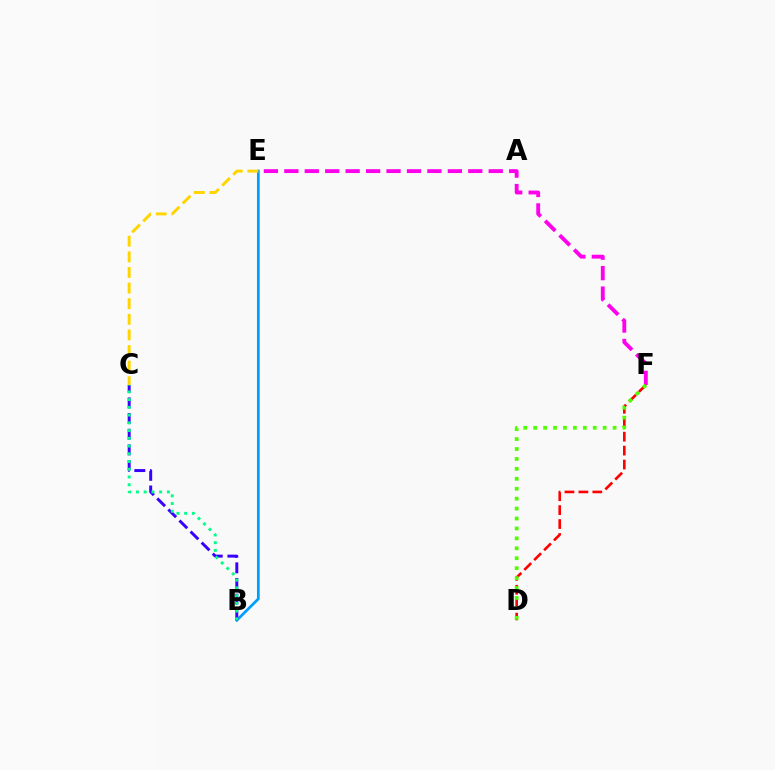{('E', 'F'): [{'color': '#ff00ed', 'line_style': 'dashed', 'thickness': 2.78}], ('D', 'F'): [{'color': '#ff0000', 'line_style': 'dashed', 'thickness': 1.89}, {'color': '#4fff00', 'line_style': 'dotted', 'thickness': 2.7}], ('B', 'E'): [{'color': '#009eff', 'line_style': 'solid', 'thickness': 1.96}], ('B', 'C'): [{'color': '#3700ff', 'line_style': 'dashed', 'thickness': 2.13}, {'color': '#00ff86', 'line_style': 'dotted', 'thickness': 2.1}], ('C', 'E'): [{'color': '#ffd500', 'line_style': 'dashed', 'thickness': 2.12}]}